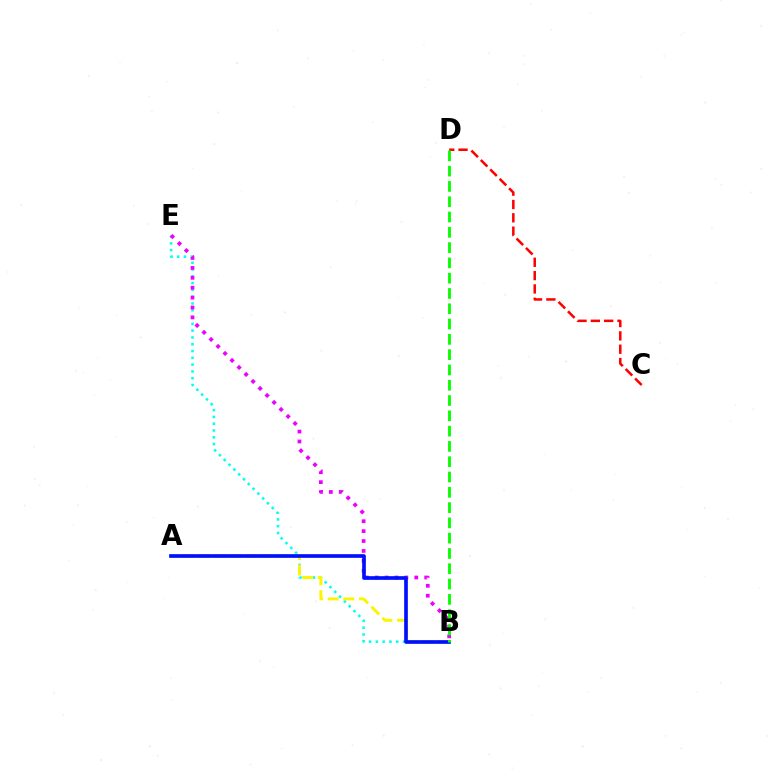{('B', 'E'): [{'color': '#00fff6', 'line_style': 'dotted', 'thickness': 1.85}, {'color': '#ee00ff', 'line_style': 'dotted', 'thickness': 2.69}], ('C', 'D'): [{'color': '#ff0000', 'line_style': 'dashed', 'thickness': 1.81}], ('A', 'B'): [{'color': '#fcf500', 'line_style': 'dashed', 'thickness': 2.12}, {'color': '#0010ff', 'line_style': 'solid', 'thickness': 2.65}], ('B', 'D'): [{'color': '#08ff00', 'line_style': 'dashed', 'thickness': 2.08}]}